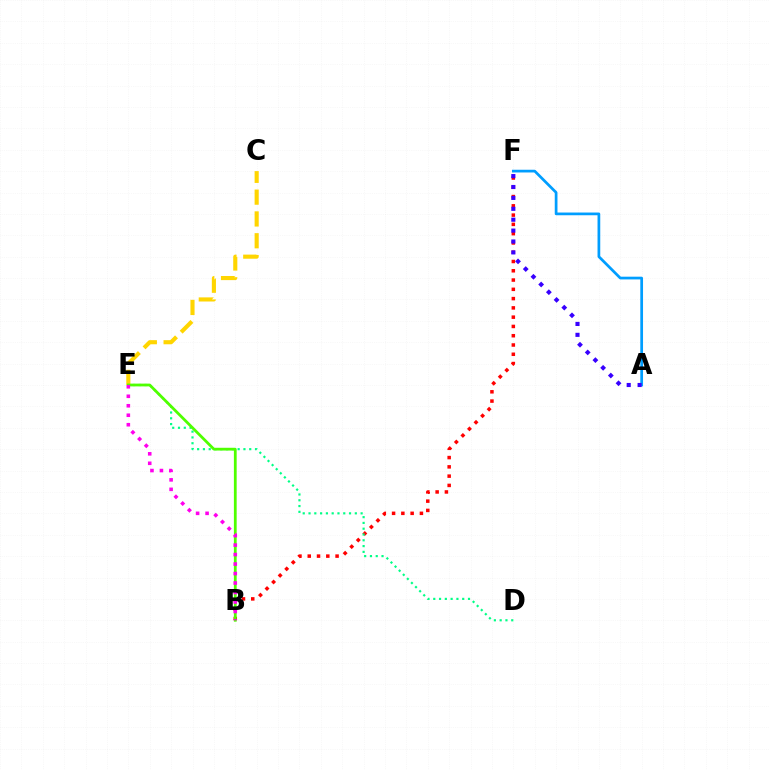{('C', 'E'): [{'color': '#ffd500', 'line_style': 'dashed', 'thickness': 2.96}], ('B', 'F'): [{'color': '#ff0000', 'line_style': 'dotted', 'thickness': 2.52}], ('A', 'F'): [{'color': '#009eff', 'line_style': 'solid', 'thickness': 1.96}, {'color': '#3700ff', 'line_style': 'dotted', 'thickness': 2.96}], ('D', 'E'): [{'color': '#00ff86', 'line_style': 'dotted', 'thickness': 1.57}], ('B', 'E'): [{'color': '#4fff00', 'line_style': 'solid', 'thickness': 2.0}, {'color': '#ff00ed', 'line_style': 'dotted', 'thickness': 2.58}]}